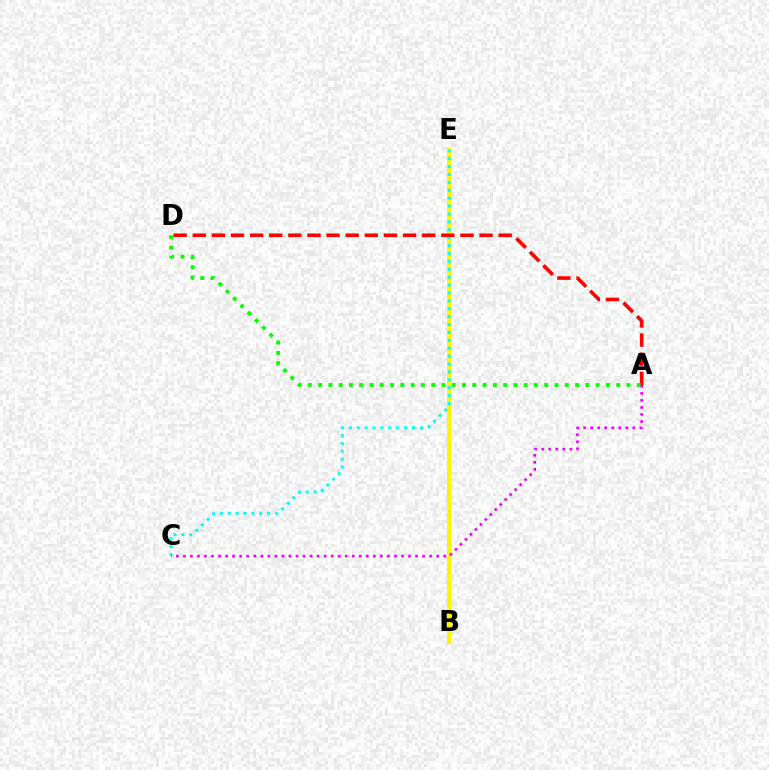{('B', 'E'): [{'color': '#0010ff', 'line_style': 'dotted', 'thickness': 1.83}, {'color': '#fcf500', 'line_style': 'solid', 'thickness': 2.86}], ('C', 'E'): [{'color': '#00fff6', 'line_style': 'dotted', 'thickness': 2.15}], ('A', 'D'): [{'color': '#ff0000', 'line_style': 'dashed', 'thickness': 2.6}, {'color': '#08ff00', 'line_style': 'dotted', 'thickness': 2.79}], ('A', 'C'): [{'color': '#ee00ff', 'line_style': 'dotted', 'thickness': 1.91}]}